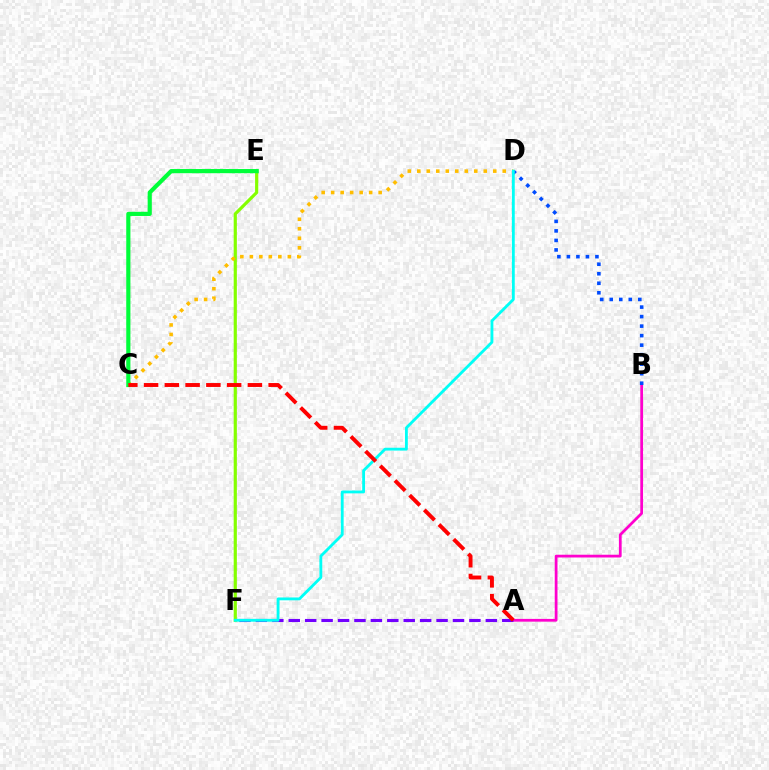{('A', 'B'): [{'color': '#ff00cf', 'line_style': 'solid', 'thickness': 1.99}], ('A', 'F'): [{'color': '#7200ff', 'line_style': 'dashed', 'thickness': 2.23}], ('B', 'D'): [{'color': '#004bff', 'line_style': 'dotted', 'thickness': 2.59}], ('E', 'F'): [{'color': '#84ff00', 'line_style': 'solid', 'thickness': 2.28}], ('C', 'D'): [{'color': '#ffbd00', 'line_style': 'dotted', 'thickness': 2.58}], ('D', 'F'): [{'color': '#00fff6', 'line_style': 'solid', 'thickness': 2.04}], ('C', 'E'): [{'color': '#00ff39', 'line_style': 'solid', 'thickness': 3.0}], ('A', 'C'): [{'color': '#ff0000', 'line_style': 'dashed', 'thickness': 2.82}]}